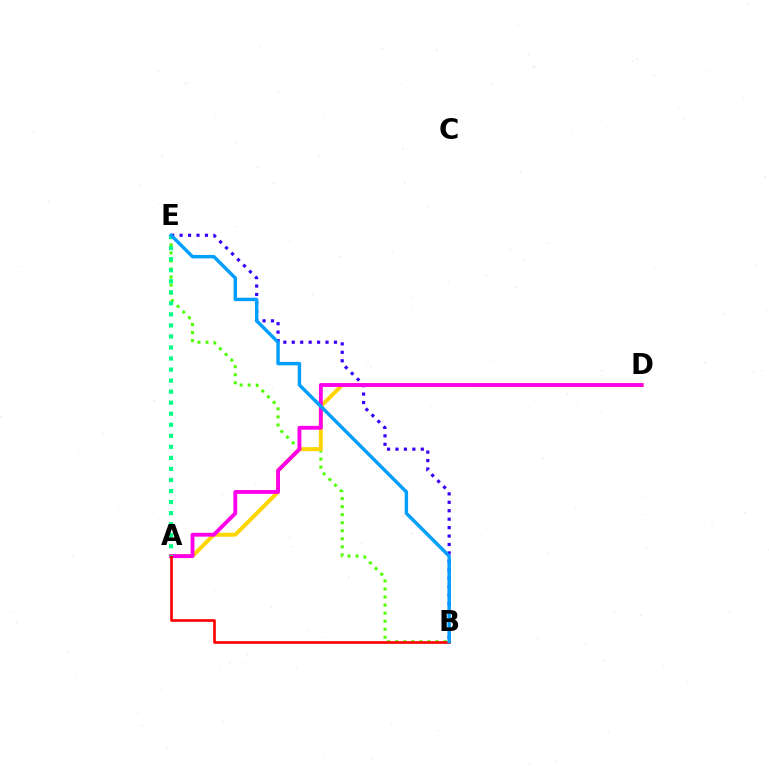{('B', 'E'): [{'color': '#4fff00', 'line_style': 'dotted', 'thickness': 2.19}, {'color': '#3700ff', 'line_style': 'dotted', 'thickness': 2.29}, {'color': '#009eff', 'line_style': 'solid', 'thickness': 2.47}], ('A', 'D'): [{'color': '#ffd500', 'line_style': 'solid', 'thickness': 2.85}, {'color': '#ff00ed', 'line_style': 'solid', 'thickness': 2.78}], ('A', 'B'): [{'color': '#ff0000', 'line_style': 'solid', 'thickness': 1.92}], ('A', 'E'): [{'color': '#00ff86', 'line_style': 'dotted', 'thickness': 3.0}]}